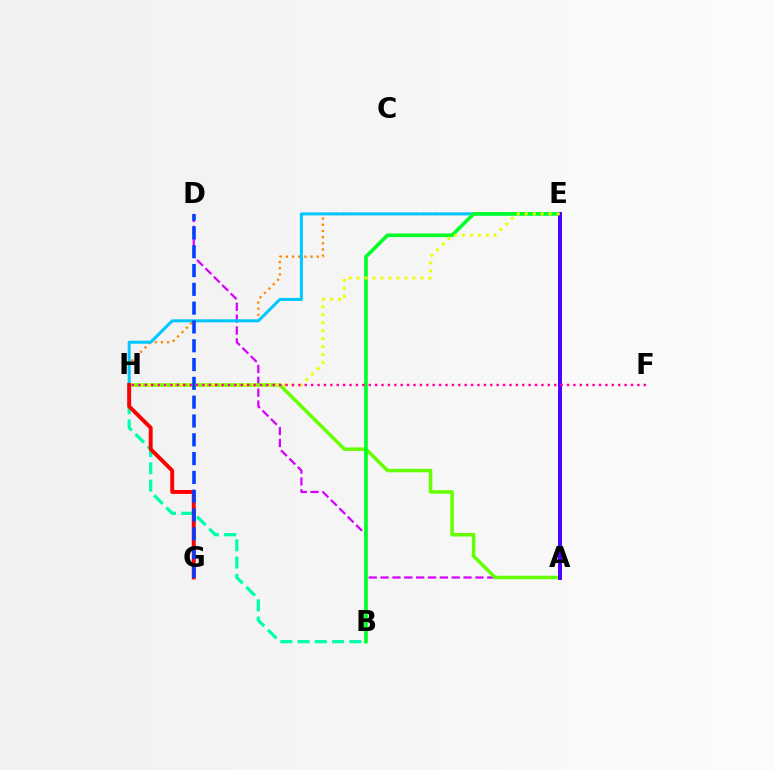{('E', 'H'): [{'color': '#ff8800', 'line_style': 'dotted', 'thickness': 1.68}, {'color': '#00c7ff', 'line_style': 'solid', 'thickness': 2.17}, {'color': '#eeff00', 'line_style': 'dotted', 'thickness': 2.17}], ('A', 'D'): [{'color': '#d600ff', 'line_style': 'dashed', 'thickness': 1.61}], ('B', 'H'): [{'color': '#00ffaf', 'line_style': 'dashed', 'thickness': 2.34}], ('A', 'H'): [{'color': '#66ff00', 'line_style': 'solid', 'thickness': 2.53}], ('G', 'H'): [{'color': '#ff0000', 'line_style': 'solid', 'thickness': 2.82}], ('B', 'E'): [{'color': '#00ff27', 'line_style': 'solid', 'thickness': 2.62}], ('D', 'G'): [{'color': '#003fff', 'line_style': 'dashed', 'thickness': 2.55}], ('A', 'E'): [{'color': '#4f00ff', 'line_style': 'solid', 'thickness': 2.83}], ('F', 'H'): [{'color': '#ff00a0', 'line_style': 'dotted', 'thickness': 1.74}]}